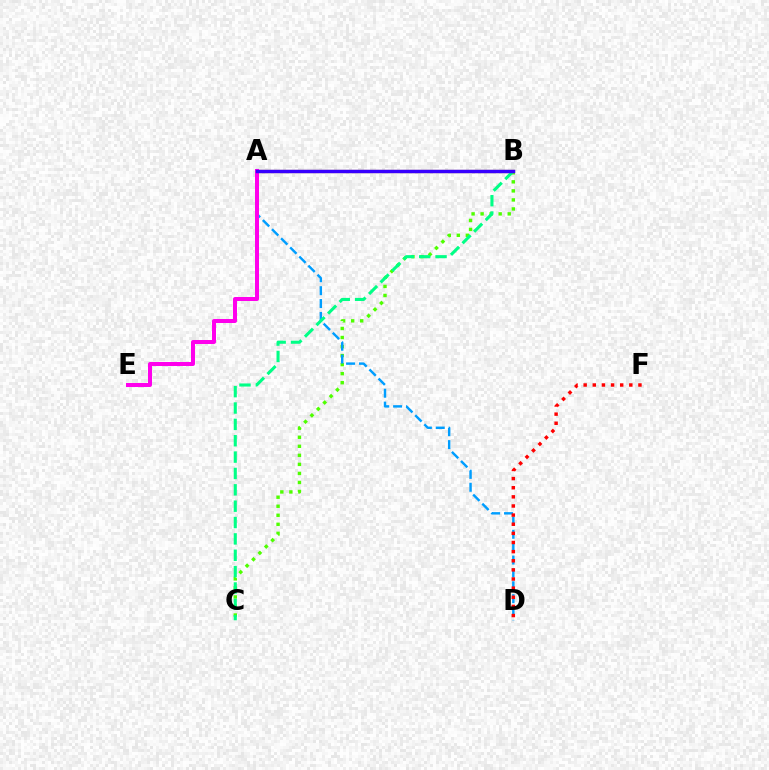{('B', 'C'): [{'color': '#4fff00', 'line_style': 'dotted', 'thickness': 2.46}, {'color': '#00ff86', 'line_style': 'dashed', 'thickness': 2.22}], ('A', 'B'): [{'color': '#ffd500', 'line_style': 'solid', 'thickness': 2.33}, {'color': '#3700ff', 'line_style': 'solid', 'thickness': 2.5}], ('A', 'D'): [{'color': '#009eff', 'line_style': 'dashed', 'thickness': 1.75}], ('D', 'F'): [{'color': '#ff0000', 'line_style': 'dotted', 'thickness': 2.48}], ('A', 'E'): [{'color': '#ff00ed', 'line_style': 'solid', 'thickness': 2.88}]}